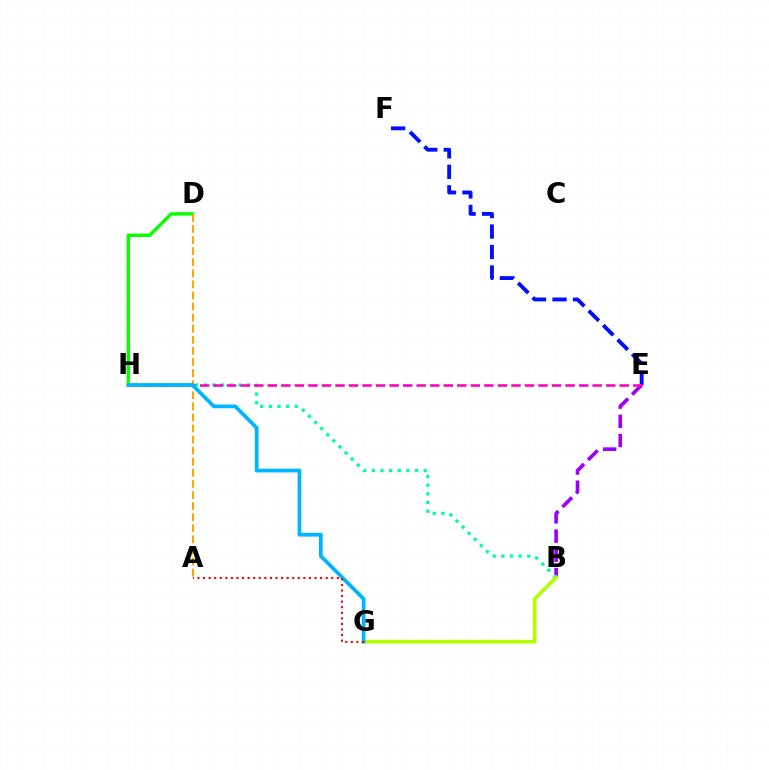{('D', 'H'): [{'color': '#08ff00', 'line_style': 'solid', 'thickness': 2.45}], ('A', 'D'): [{'color': '#ffa500', 'line_style': 'dashed', 'thickness': 1.51}], ('B', 'E'): [{'color': '#9b00ff', 'line_style': 'dashed', 'thickness': 2.61}], ('E', 'F'): [{'color': '#0010ff', 'line_style': 'dashed', 'thickness': 2.78}], ('B', 'H'): [{'color': '#00ff9d', 'line_style': 'dotted', 'thickness': 2.35}], ('B', 'G'): [{'color': '#b3ff00', 'line_style': 'solid', 'thickness': 2.66}], ('E', 'H'): [{'color': '#ff00bd', 'line_style': 'dashed', 'thickness': 1.84}], ('G', 'H'): [{'color': '#00b5ff', 'line_style': 'solid', 'thickness': 2.7}], ('A', 'G'): [{'color': '#ff0000', 'line_style': 'dotted', 'thickness': 1.51}]}